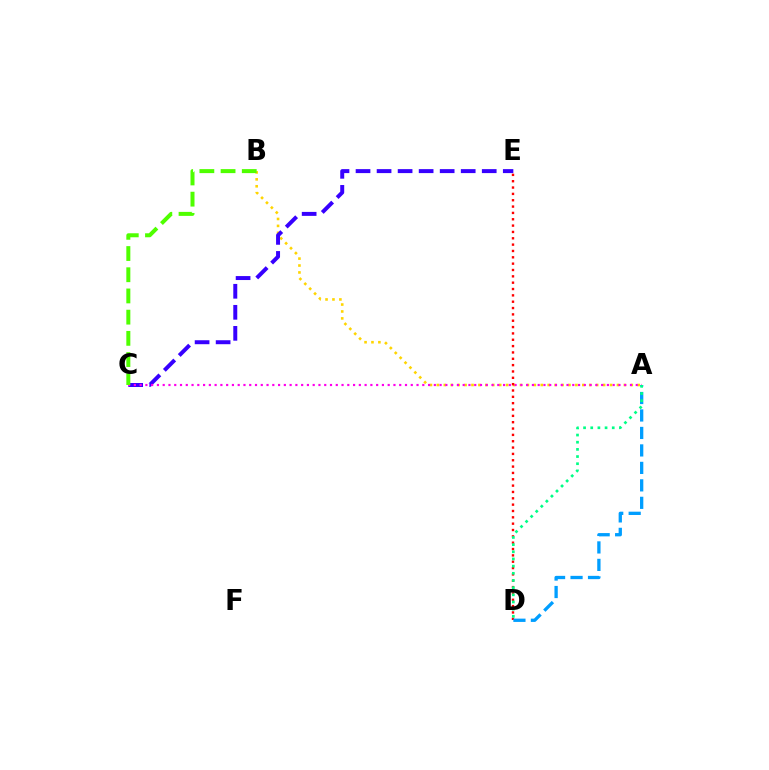{('A', 'B'): [{'color': '#ffd500', 'line_style': 'dotted', 'thickness': 1.88}], ('C', 'E'): [{'color': '#3700ff', 'line_style': 'dashed', 'thickness': 2.86}], ('D', 'E'): [{'color': '#ff0000', 'line_style': 'dotted', 'thickness': 1.72}], ('A', 'C'): [{'color': '#ff00ed', 'line_style': 'dotted', 'thickness': 1.57}], ('B', 'C'): [{'color': '#4fff00', 'line_style': 'dashed', 'thickness': 2.88}], ('A', 'D'): [{'color': '#009eff', 'line_style': 'dashed', 'thickness': 2.37}, {'color': '#00ff86', 'line_style': 'dotted', 'thickness': 1.95}]}